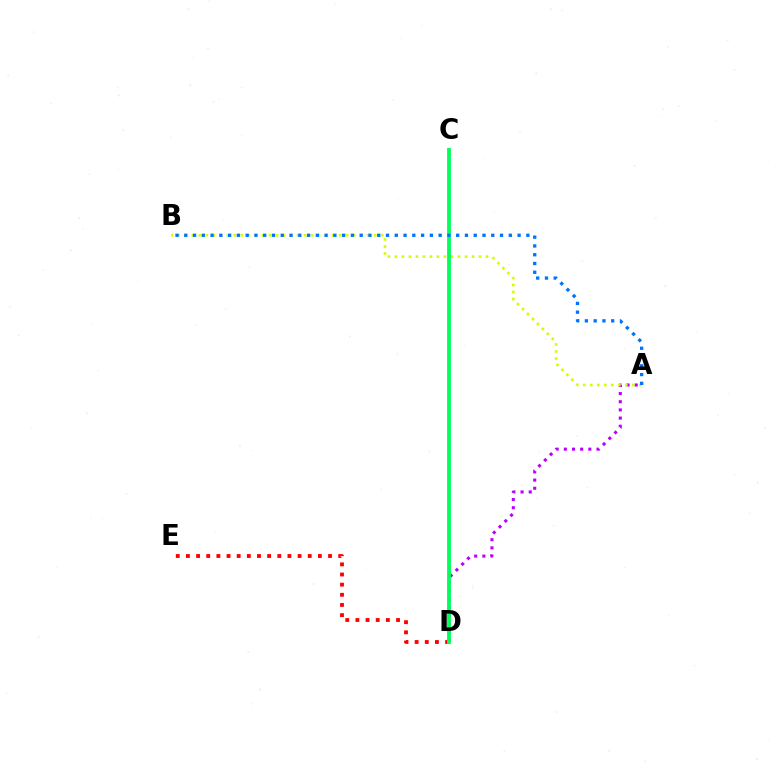{('D', 'E'): [{'color': '#ff0000', 'line_style': 'dotted', 'thickness': 2.76}], ('A', 'D'): [{'color': '#b900ff', 'line_style': 'dotted', 'thickness': 2.22}], ('A', 'B'): [{'color': '#d1ff00', 'line_style': 'dotted', 'thickness': 1.91}, {'color': '#0074ff', 'line_style': 'dotted', 'thickness': 2.38}], ('C', 'D'): [{'color': '#00ff5c', 'line_style': 'solid', 'thickness': 2.75}]}